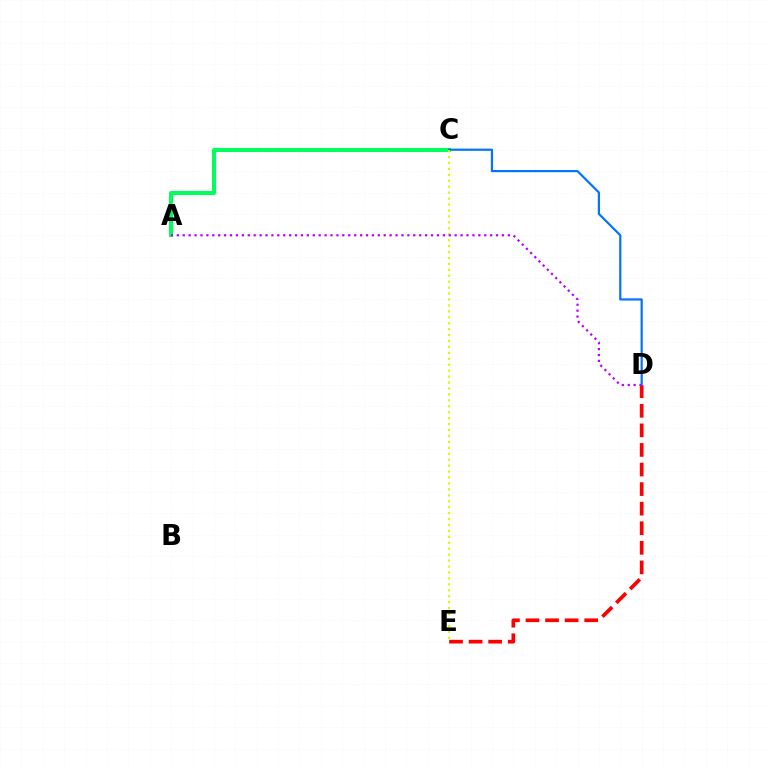{('D', 'E'): [{'color': '#ff0000', 'line_style': 'dashed', 'thickness': 2.66}], ('A', 'C'): [{'color': '#00ff5c', 'line_style': 'solid', 'thickness': 2.9}], ('C', 'D'): [{'color': '#0074ff', 'line_style': 'solid', 'thickness': 1.58}], ('C', 'E'): [{'color': '#d1ff00', 'line_style': 'dotted', 'thickness': 1.61}], ('A', 'D'): [{'color': '#b900ff', 'line_style': 'dotted', 'thickness': 1.61}]}